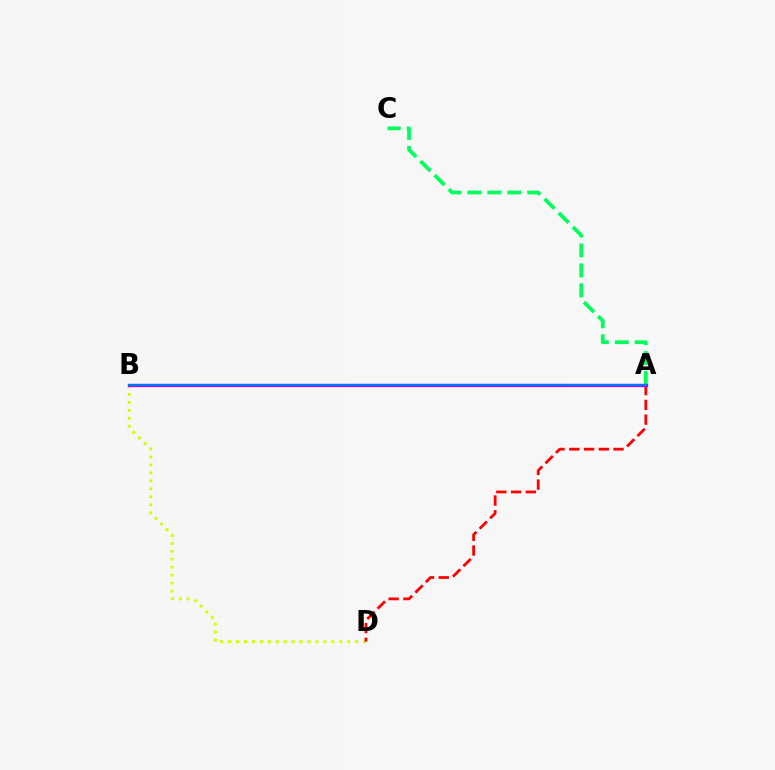{('B', 'D'): [{'color': '#d1ff00', 'line_style': 'dotted', 'thickness': 2.16}], ('A', 'D'): [{'color': '#ff0000', 'line_style': 'dashed', 'thickness': 2.0}], ('A', 'C'): [{'color': '#00ff5c', 'line_style': 'dashed', 'thickness': 2.71}], ('A', 'B'): [{'color': '#b900ff', 'line_style': 'solid', 'thickness': 2.36}, {'color': '#0074ff', 'line_style': 'solid', 'thickness': 1.59}]}